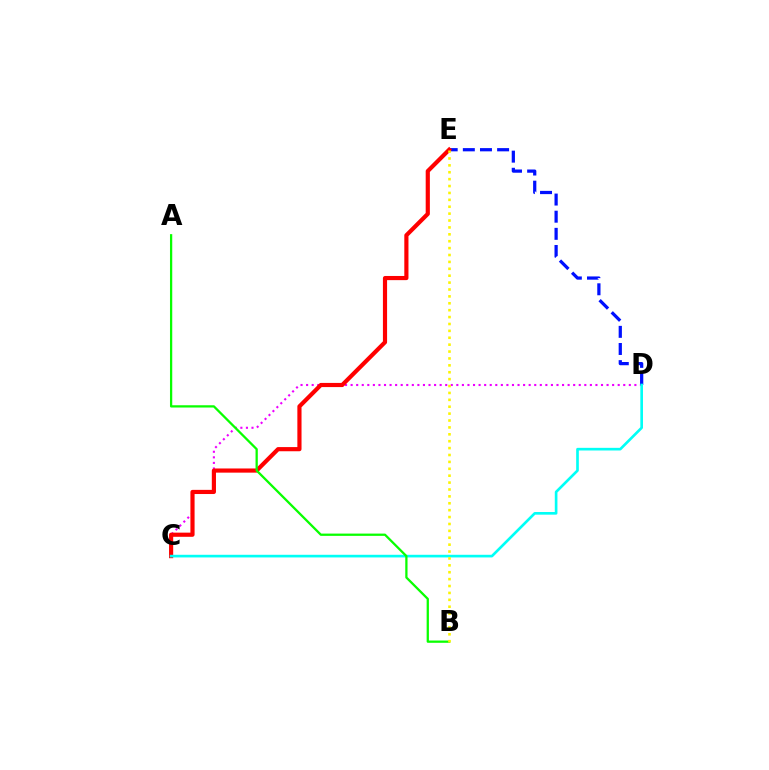{('C', 'D'): [{'color': '#ee00ff', 'line_style': 'dotted', 'thickness': 1.51}, {'color': '#00fff6', 'line_style': 'solid', 'thickness': 1.91}], ('D', 'E'): [{'color': '#0010ff', 'line_style': 'dashed', 'thickness': 2.33}], ('C', 'E'): [{'color': '#ff0000', 'line_style': 'solid', 'thickness': 3.0}], ('A', 'B'): [{'color': '#08ff00', 'line_style': 'solid', 'thickness': 1.63}], ('B', 'E'): [{'color': '#fcf500', 'line_style': 'dotted', 'thickness': 1.87}]}